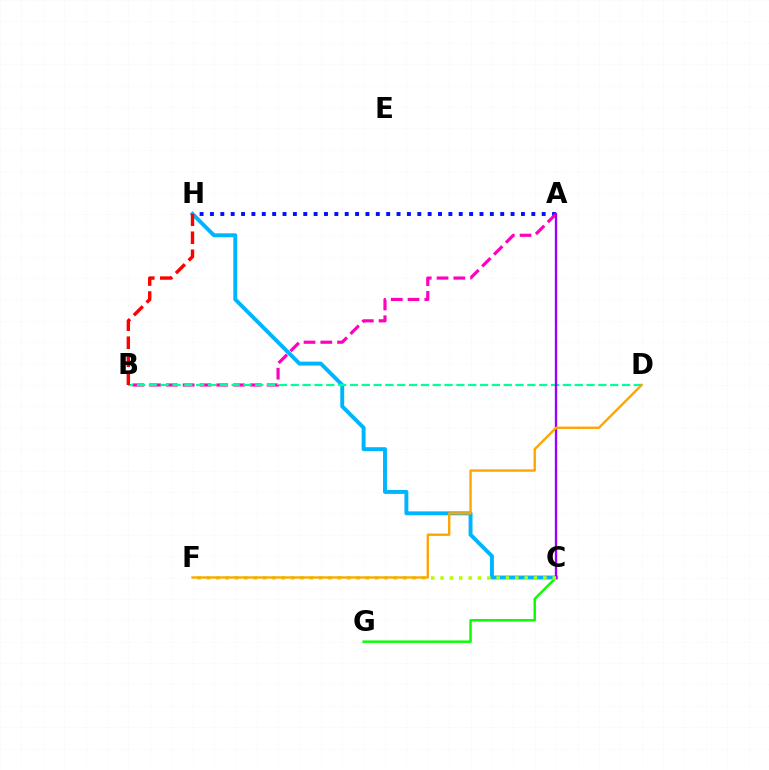{('A', 'H'): [{'color': '#0010ff', 'line_style': 'dotted', 'thickness': 2.82}], ('C', 'H'): [{'color': '#00b5ff', 'line_style': 'solid', 'thickness': 2.83}], ('A', 'B'): [{'color': '#ff00bd', 'line_style': 'dashed', 'thickness': 2.28}], ('C', 'G'): [{'color': '#08ff00', 'line_style': 'solid', 'thickness': 1.77}], ('B', 'D'): [{'color': '#00ff9d', 'line_style': 'dashed', 'thickness': 1.61}], ('A', 'C'): [{'color': '#9b00ff', 'line_style': 'solid', 'thickness': 1.68}], ('B', 'H'): [{'color': '#ff0000', 'line_style': 'dashed', 'thickness': 2.45}], ('C', 'F'): [{'color': '#b3ff00', 'line_style': 'dotted', 'thickness': 2.54}], ('D', 'F'): [{'color': '#ffa500', 'line_style': 'solid', 'thickness': 1.72}]}